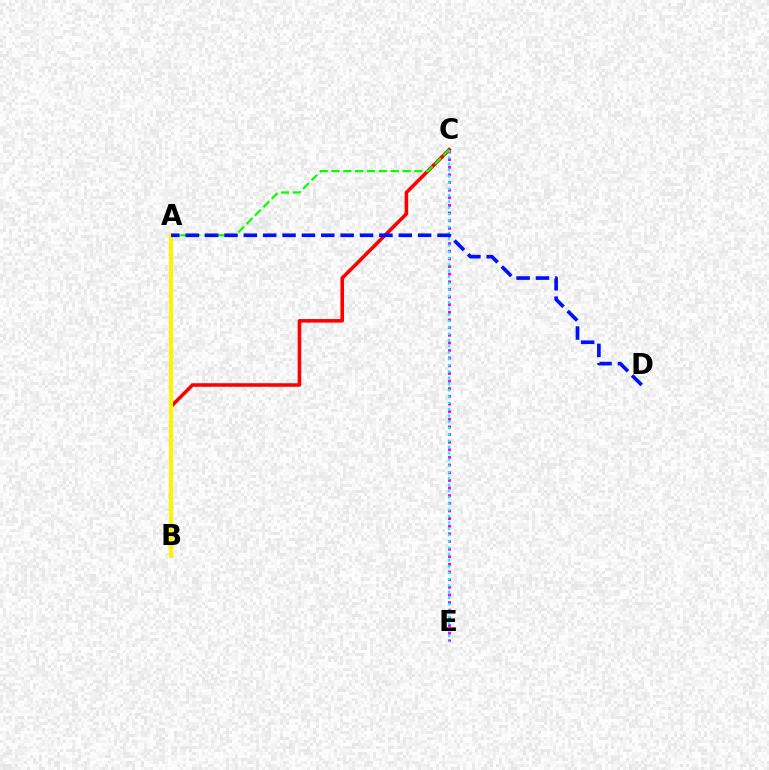{('B', 'C'): [{'color': '#ff0000', 'line_style': 'solid', 'thickness': 2.56}], ('C', 'E'): [{'color': '#ee00ff', 'line_style': 'dotted', 'thickness': 2.08}, {'color': '#00fff6', 'line_style': 'dotted', 'thickness': 1.71}], ('A', 'B'): [{'color': '#fcf500', 'line_style': 'solid', 'thickness': 2.9}], ('A', 'C'): [{'color': '#08ff00', 'line_style': 'dashed', 'thickness': 1.61}], ('A', 'D'): [{'color': '#0010ff', 'line_style': 'dashed', 'thickness': 2.63}]}